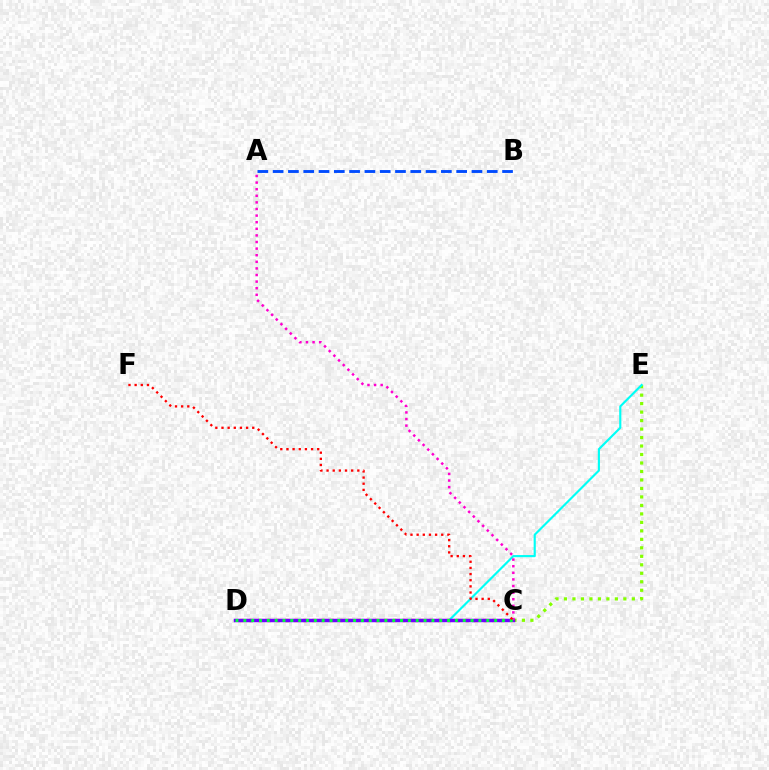{('A', 'B'): [{'color': '#004bff', 'line_style': 'dashed', 'thickness': 2.08}], ('C', 'D'): [{'color': '#ffbd00', 'line_style': 'dotted', 'thickness': 2.44}, {'color': '#7200ff', 'line_style': 'solid', 'thickness': 2.52}, {'color': '#00ff39', 'line_style': 'dotted', 'thickness': 2.13}], ('C', 'E'): [{'color': '#84ff00', 'line_style': 'dotted', 'thickness': 2.31}], ('D', 'E'): [{'color': '#00fff6', 'line_style': 'solid', 'thickness': 1.54}], ('A', 'C'): [{'color': '#ff00cf', 'line_style': 'dotted', 'thickness': 1.79}], ('C', 'F'): [{'color': '#ff0000', 'line_style': 'dotted', 'thickness': 1.67}]}